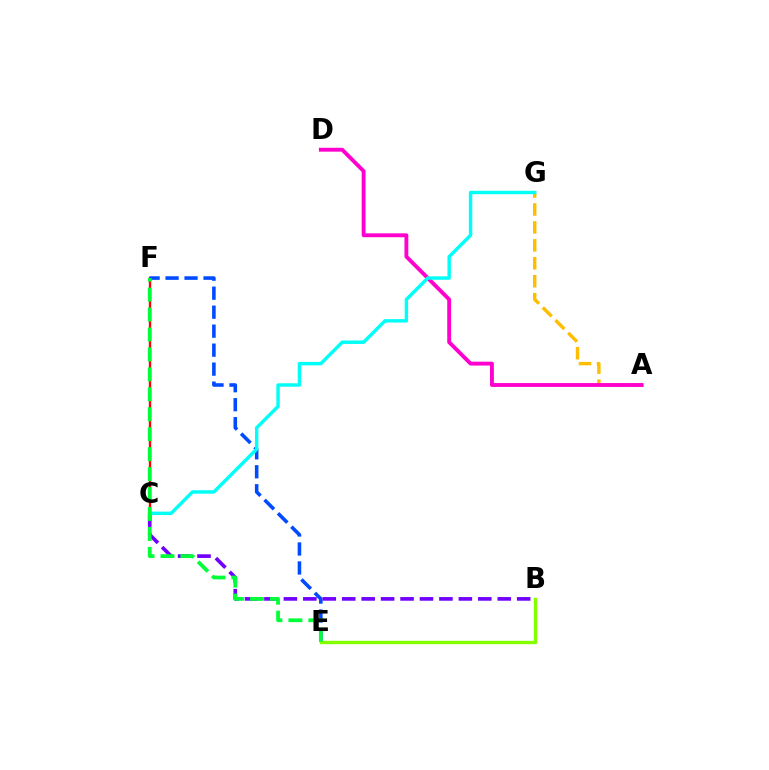{('A', 'G'): [{'color': '#ffbd00', 'line_style': 'dashed', 'thickness': 2.44}], ('C', 'F'): [{'color': '#ff0000', 'line_style': 'solid', 'thickness': 1.69}], ('E', 'F'): [{'color': '#004bff', 'line_style': 'dashed', 'thickness': 2.58}, {'color': '#00ff39', 'line_style': 'dashed', 'thickness': 2.71}], ('B', 'E'): [{'color': '#84ff00', 'line_style': 'solid', 'thickness': 2.43}], ('B', 'C'): [{'color': '#7200ff', 'line_style': 'dashed', 'thickness': 2.64}], ('A', 'D'): [{'color': '#ff00cf', 'line_style': 'solid', 'thickness': 2.78}], ('C', 'G'): [{'color': '#00fff6', 'line_style': 'solid', 'thickness': 2.47}]}